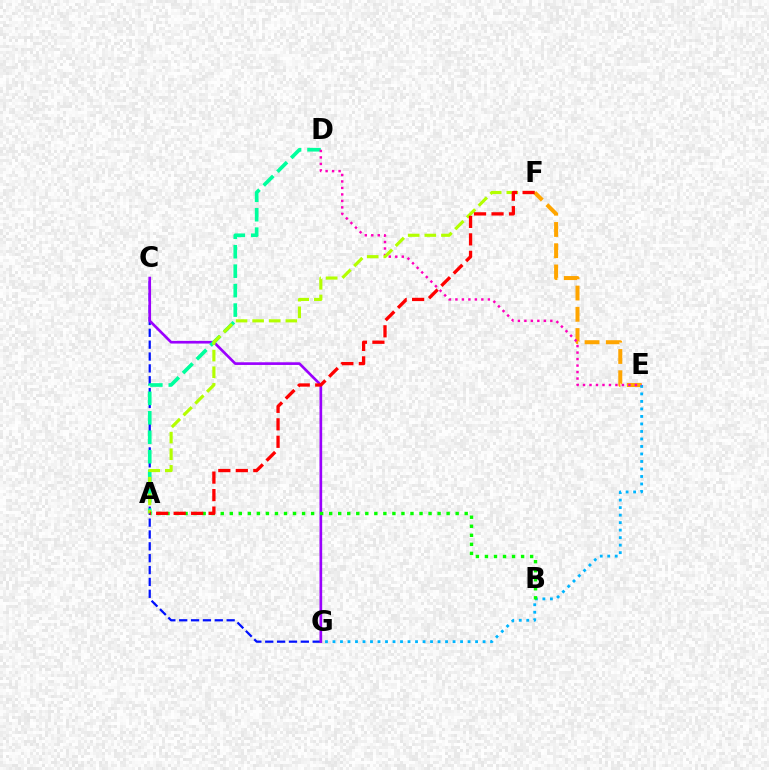{('C', 'G'): [{'color': '#0010ff', 'line_style': 'dashed', 'thickness': 1.61}, {'color': '#9b00ff', 'line_style': 'solid', 'thickness': 1.92}], ('E', 'F'): [{'color': '#ffa500', 'line_style': 'dashed', 'thickness': 2.89}], ('A', 'D'): [{'color': '#00ff9d', 'line_style': 'dashed', 'thickness': 2.64}], ('E', 'G'): [{'color': '#00b5ff', 'line_style': 'dotted', 'thickness': 2.04}], ('D', 'E'): [{'color': '#ff00bd', 'line_style': 'dotted', 'thickness': 1.76}], ('A', 'F'): [{'color': '#b3ff00', 'line_style': 'dashed', 'thickness': 2.26}, {'color': '#ff0000', 'line_style': 'dashed', 'thickness': 2.38}], ('A', 'B'): [{'color': '#08ff00', 'line_style': 'dotted', 'thickness': 2.45}]}